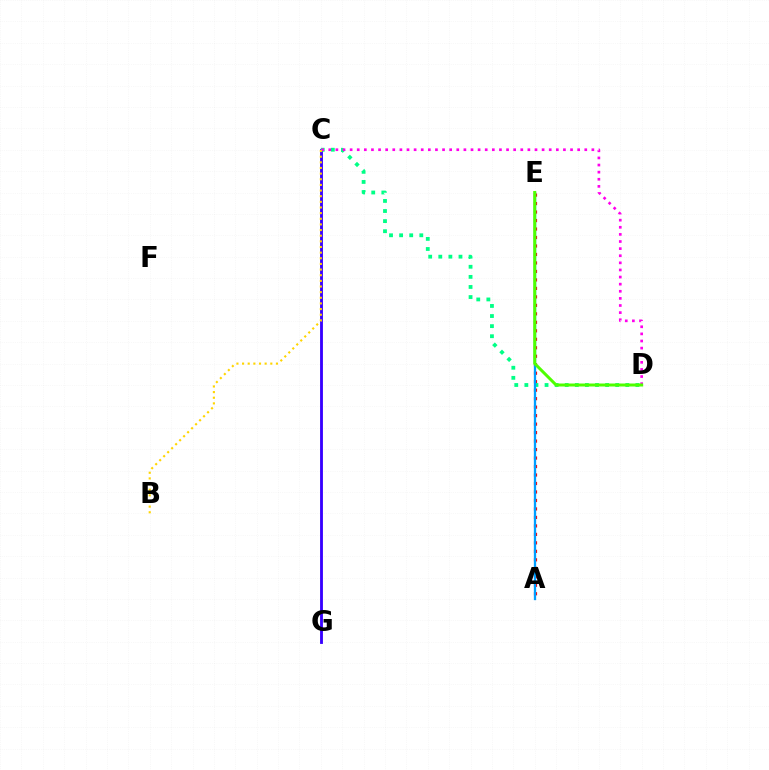{('A', 'E'): [{'color': '#ff0000', 'line_style': 'dotted', 'thickness': 2.3}, {'color': '#009eff', 'line_style': 'solid', 'thickness': 1.66}], ('C', 'G'): [{'color': '#3700ff', 'line_style': 'solid', 'thickness': 2.04}], ('C', 'D'): [{'color': '#00ff86', 'line_style': 'dotted', 'thickness': 2.74}, {'color': '#ff00ed', 'line_style': 'dotted', 'thickness': 1.93}], ('D', 'E'): [{'color': '#4fff00', 'line_style': 'solid', 'thickness': 2.16}], ('B', 'C'): [{'color': '#ffd500', 'line_style': 'dotted', 'thickness': 1.53}]}